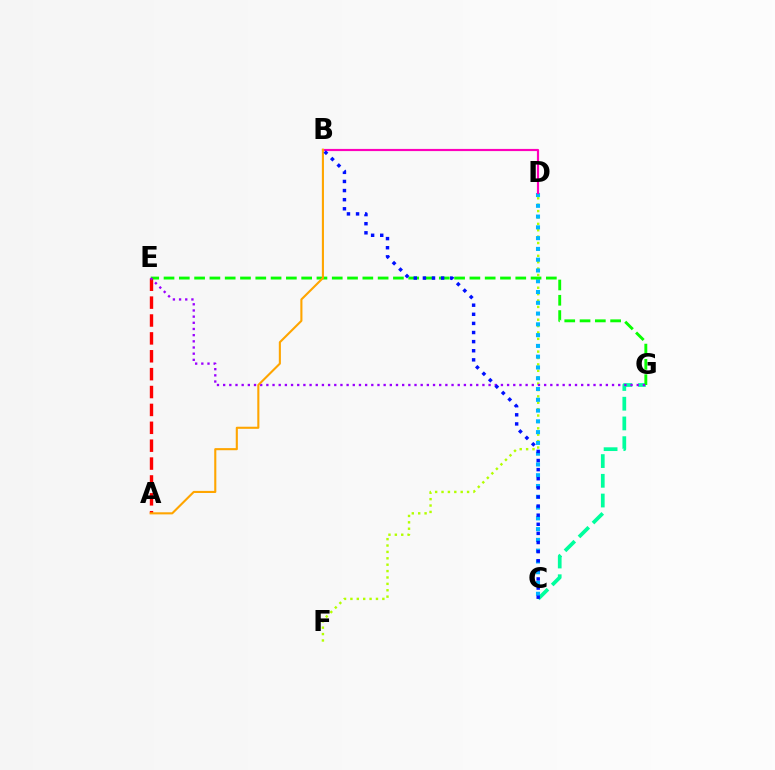{('D', 'F'): [{'color': '#b3ff00', 'line_style': 'dotted', 'thickness': 1.74}], ('C', 'G'): [{'color': '#00ff9d', 'line_style': 'dashed', 'thickness': 2.68}], ('C', 'D'): [{'color': '#00b5ff', 'line_style': 'dotted', 'thickness': 2.93}], ('E', 'G'): [{'color': '#08ff00', 'line_style': 'dashed', 'thickness': 2.08}, {'color': '#9b00ff', 'line_style': 'dotted', 'thickness': 1.68}], ('A', 'E'): [{'color': '#ff0000', 'line_style': 'dashed', 'thickness': 2.43}], ('B', 'D'): [{'color': '#ff00bd', 'line_style': 'solid', 'thickness': 1.57}], ('A', 'B'): [{'color': '#ffa500', 'line_style': 'solid', 'thickness': 1.51}], ('B', 'C'): [{'color': '#0010ff', 'line_style': 'dotted', 'thickness': 2.48}]}